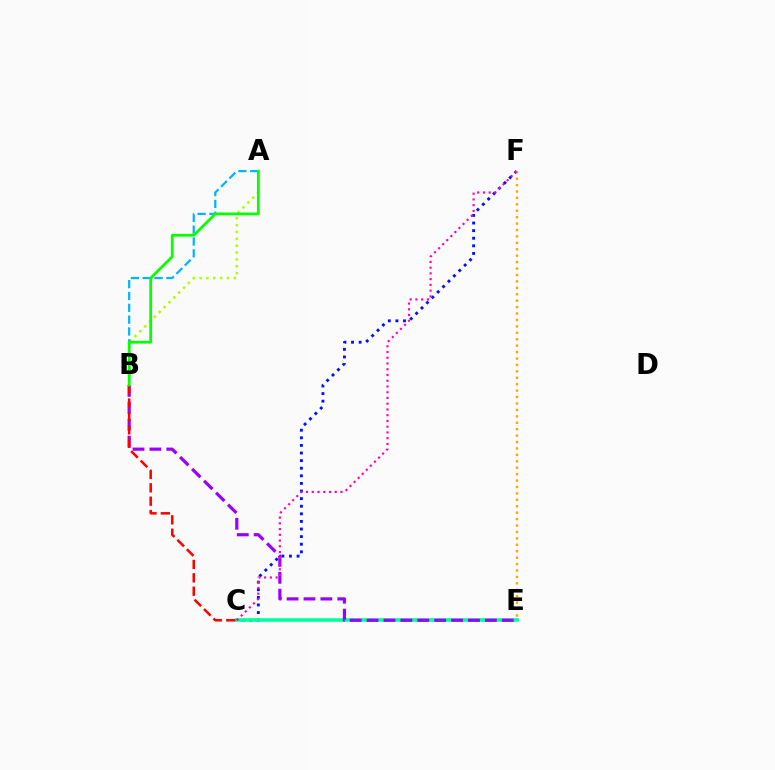{('C', 'F'): [{'color': '#0010ff', 'line_style': 'dotted', 'thickness': 2.06}, {'color': '#ff00bd', 'line_style': 'dotted', 'thickness': 1.56}], ('A', 'B'): [{'color': '#b3ff00', 'line_style': 'dotted', 'thickness': 1.86}, {'color': '#00b5ff', 'line_style': 'dashed', 'thickness': 1.61}, {'color': '#08ff00', 'line_style': 'solid', 'thickness': 1.99}], ('C', 'E'): [{'color': '#00ff9d', 'line_style': 'solid', 'thickness': 2.58}], ('E', 'F'): [{'color': '#ffa500', 'line_style': 'dotted', 'thickness': 1.75}], ('B', 'E'): [{'color': '#9b00ff', 'line_style': 'dashed', 'thickness': 2.3}], ('B', 'C'): [{'color': '#ff0000', 'line_style': 'dashed', 'thickness': 1.82}]}